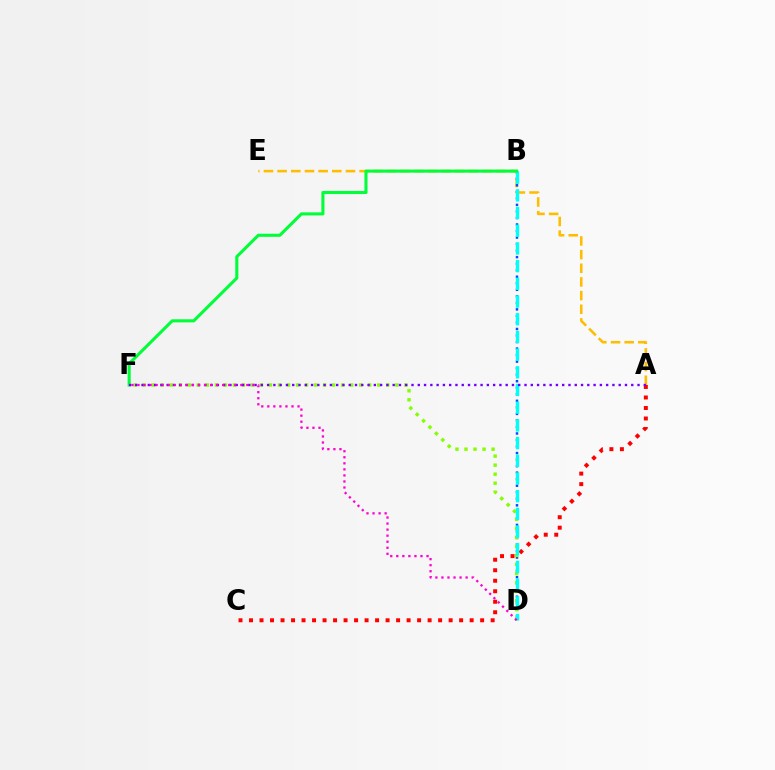{('A', 'E'): [{'color': '#ffbd00', 'line_style': 'dashed', 'thickness': 1.86}], ('B', 'D'): [{'color': '#004bff', 'line_style': 'dotted', 'thickness': 1.77}, {'color': '#00fff6', 'line_style': 'dashed', 'thickness': 2.4}], ('D', 'F'): [{'color': '#84ff00', 'line_style': 'dotted', 'thickness': 2.45}, {'color': '#ff00cf', 'line_style': 'dotted', 'thickness': 1.64}], ('A', 'C'): [{'color': '#ff0000', 'line_style': 'dotted', 'thickness': 2.85}], ('B', 'F'): [{'color': '#00ff39', 'line_style': 'solid', 'thickness': 2.22}], ('A', 'F'): [{'color': '#7200ff', 'line_style': 'dotted', 'thickness': 1.71}]}